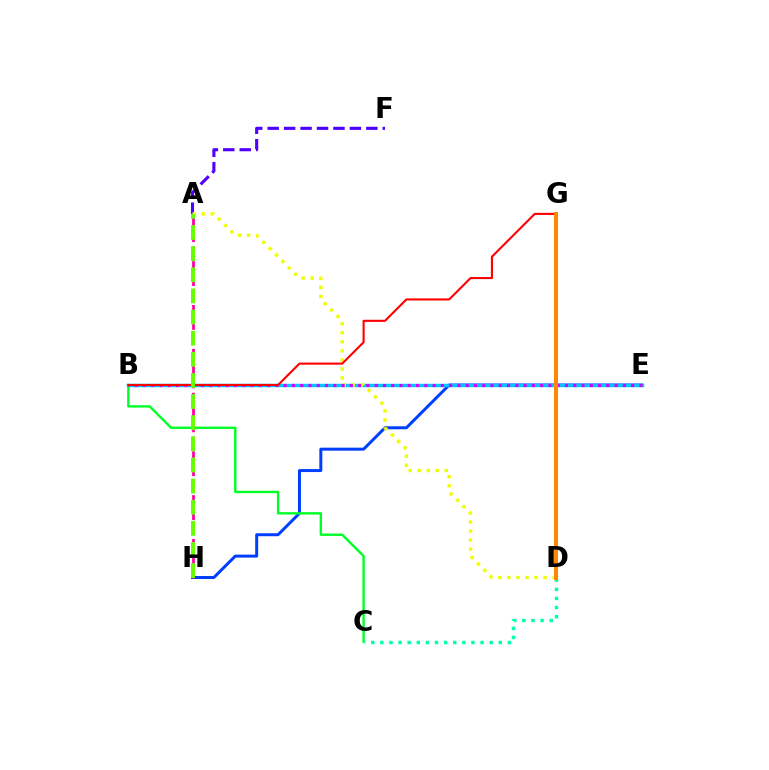{('A', 'F'): [{'color': '#4f00ff', 'line_style': 'dashed', 'thickness': 2.23}], ('E', 'H'): [{'color': '#003fff', 'line_style': 'solid', 'thickness': 2.15}], ('B', 'E'): [{'color': '#00c7ff', 'line_style': 'solid', 'thickness': 2.49}, {'color': '#d600ff', 'line_style': 'dotted', 'thickness': 2.25}], ('A', 'D'): [{'color': '#eeff00', 'line_style': 'dotted', 'thickness': 2.45}], ('B', 'C'): [{'color': '#00ff27', 'line_style': 'solid', 'thickness': 1.71}], ('C', 'D'): [{'color': '#00ffaf', 'line_style': 'dotted', 'thickness': 2.48}], ('B', 'G'): [{'color': '#ff0000', 'line_style': 'solid', 'thickness': 1.52}], ('A', 'H'): [{'color': '#ff00a0', 'line_style': 'dashed', 'thickness': 1.99}, {'color': '#66ff00', 'line_style': 'dashed', 'thickness': 2.87}], ('D', 'G'): [{'color': '#ff8800', 'line_style': 'solid', 'thickness': 2.89}]}